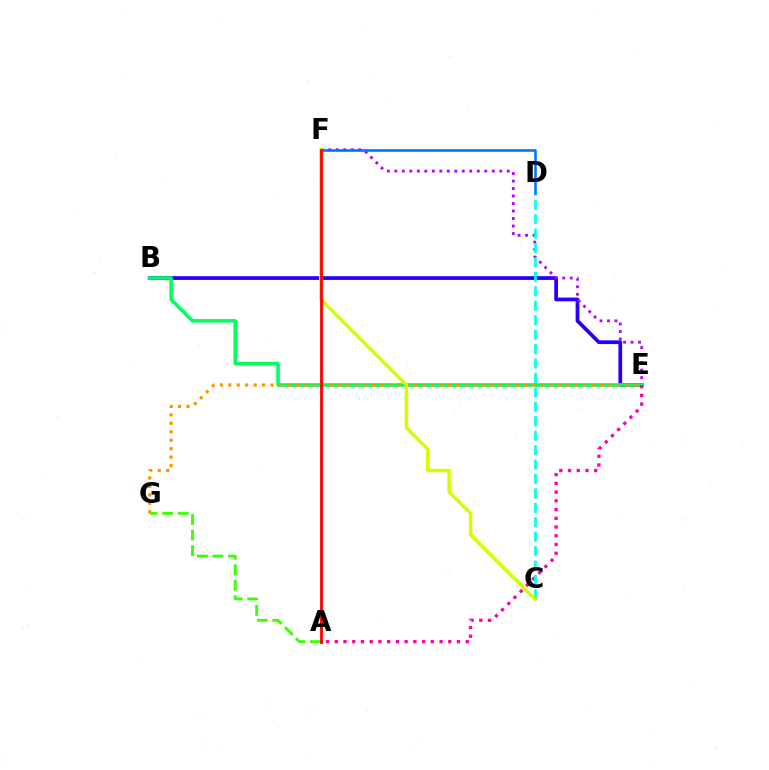{('A', 'G'): [{'color': '#3dff00', 'line_style': 'dashed', 'thickness': 2.11}], ('B', 'E'): [{'color': '#2500ff', 'line_style': 'solid', 'thickness': 2.7}, {'color': '#00ff5c', 'line_style': 'solid', 'thickness': 2.56}], ('E', 'F'): [{'color': '#b900ff', 'line_style': 'dotted', 'thickness': 2.04}], ('E', 'G'): [{'color': '#ff9400', 'line_style': 'dotted', 'thickness': 2.3}], ('A', 'E'): [{'color': '#ff00ac', 'line_style': 'dotted', 'thickness': 2.37}], ('C', 'D'): [{'color': '#00fff6', 'line_style': 'dashed', 'thickness': 1.96}], ('D', 'F'): [{'color': '#0074ff', 'line_style': 'solid', 'thickness': 1.86}], ('C', 'F'): [{'color': '#d1ff00', 'line_style': 'solid', 'thickness': 2.52}], ('A', 'F'): [{'color': '#ff0000', 'line_style': 'solid', 'thickness': 2.03}]}